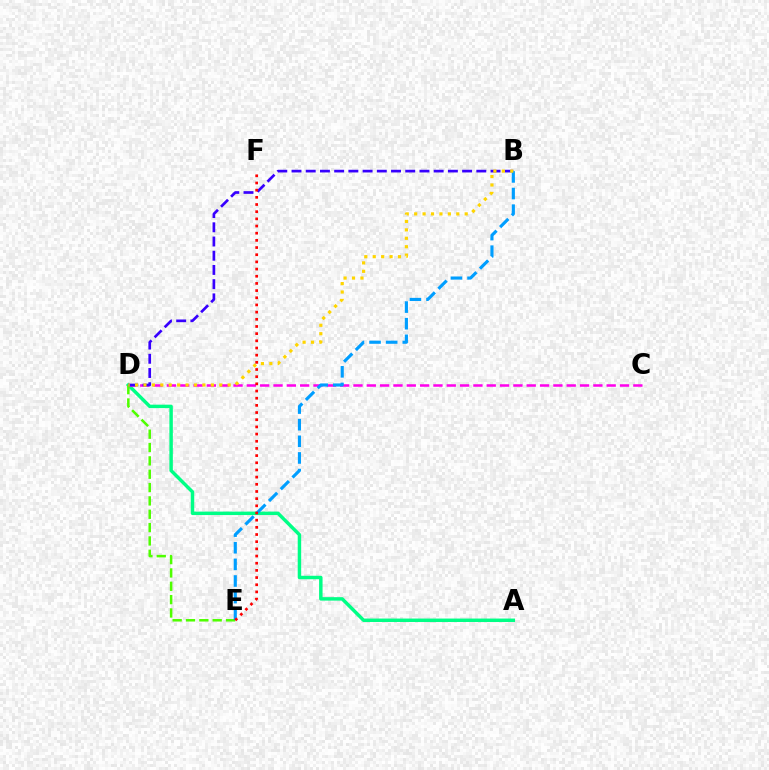{('A', 'D'): [{'color': '#00ff86', 'line_style': 'solid', 'thickness': 2.49}], ('C', 'D'): [{'color': '#ff00ed', 'line_style': 'dashed', 'thickness': 1.81}], ('D', 'E'): [{'color': '#4fff00', 'line_style': 'dashed', 'thickness': 1.81}], ('B', 'D'): [{'color': '#3700ff', 'line_style': 'dashed', 'thickness': 1.93}, {'color': '#ffd500', 'line_style': 'dotted', 'thickness': 2.29}], ('B', 'E'): [{'color': '#009eff', 'line_style': 'dashed', 'thickness': 2.26}], ('E', 'F'): [{'color': '#ff0000', 'line_style': 'dotted', 'thickness': 1.95}]}